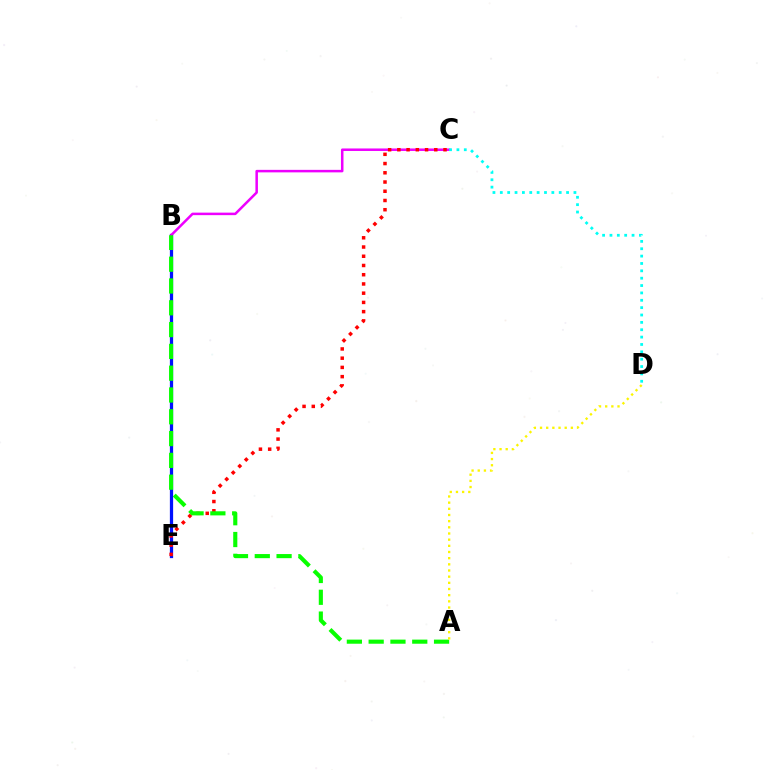{('B', 'E'): [{'color': '#0010ff', 'line_style': 'solid', 'thickness': 2.34}], ('B', 'C'): [{'color': '#ee00ff', 'line_style': 'solid', 'thickness': 1.81}], ('C', 'E'): [{'color': '#ff0000', 'line_style': 'dotted', 'thickness': 2.51}], ('A', 'B'): [{'color': '#08ff00', 'line_style': 'dashed', 'thickness': 2.96}], ('C', 'D'): [{'color': '#00fff6', 'line_style': 'dotted', 'thickness': 2.0}], ('A', 'D'): [{'color': '#fcf500', 'line_style': 'dotted', 'thickness': 1.68}]}